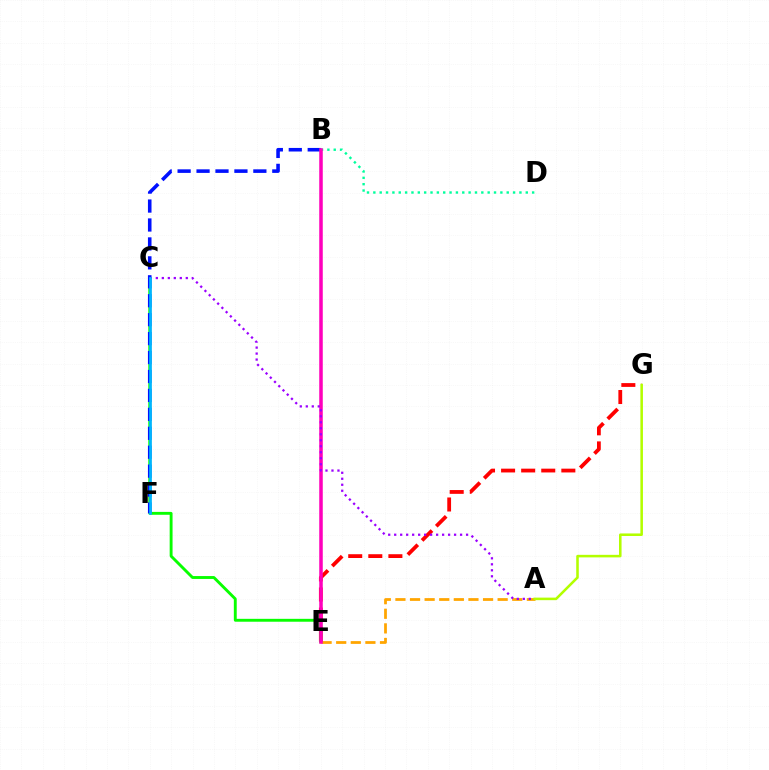{('A', 'E'): [{'color': '#ffa500', 'line_style': 'dashed', 'thickness': 1.98}], ('E', 'G'): [{'color': '#ff0000', 'line_style': 'dashed', 'thickness': 2.73}], ('C', 'E'): [{'color': '#08ff00', 'line_style': 'solid', 'thickness': 2.08}], ('B', 'D'): [{'color': '#00ff9d', 'line_style': 'dotted', 'thickness': 1.73}], ('B', 'F'): [{'color': '#0010ff', 'line_style': 'dashed', 'thickness': 2.57}], ('B', 'E'): [{'color': '#ff00bd', 'line_style': 'solid', 'thickness': 2.54}], ('A', 'C'): [{'color': '#9b00ff', 'line_style': 'dotted', 'thickness': 1.63}], ('C', 'F'): [{'color': '#00b5ff', 'line_style': 'solid', 'thickness': 1.93}], ('A', 'G'): [{'color': '#b3ff00', 'line_style': 'solid', 'thickness': 1.84}]}